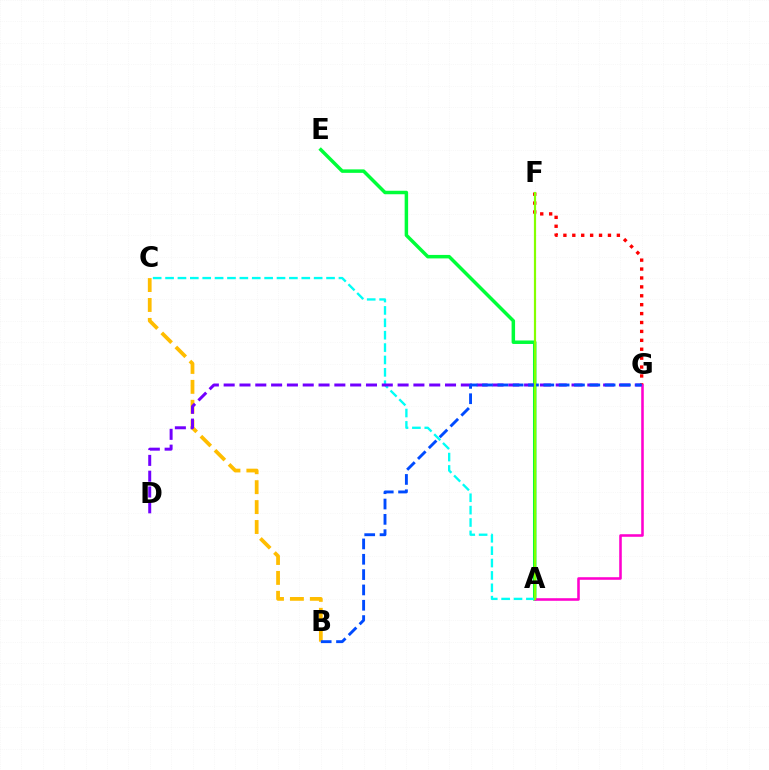{('A', 'E'): [{'color': '#00ff39', 'line_style': 'solid', 'thickness': 2.51}], ('A', 'C'): [{'color': '#00fff6', 'line_style': 'dashed', 'thickness': 1.68}], ('F', 'G'): [{'color': '#ff0000', 'line_style': 'dotted', 'thickness': 2.42}], ('B', 'C'): [{'color': '#ffbd00', 'line_style': 'dashed', 'thickness': 2.71}], ('A', 'G'): [{'color': '#ff00cf', 'line_style': 'solid', 'thickness': 1.85}], ('D', 'G'): [{'color': '#7200ff', 'line_style': 'dashed', 'thickness': 2.15}], ('B', 'G'): [{'color': '#004bff', 'line_style': 'dashed', 'thickness': 2.08}], ('A', 'F'): [{'color': '#84ff00', 'line_style': 'solid', 'thickness': 1.58}]}